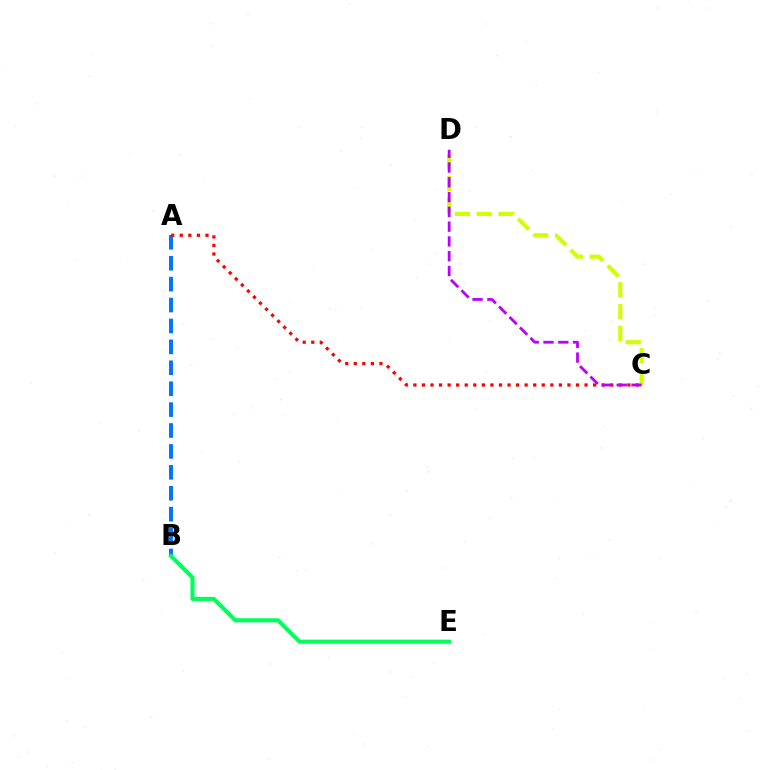{('C', 'D'): [{'color': '#d1ff00', 'line_style': 'dashed', 'thickness': 2.96}, {'color': '#b900ff', 'line_style': 'dashed', 'thickness': 2.01}], ('A', 'B'): [{'color': '#0074ff', 'line_style': 'dashed', 'thickness': 2.84}], ('A', 'C'): [{'color': '#ff0000', 'line_style': 'dotted', 'thickness': 2.33}], ('B', 'E'): [{'color': '#00ff5c', 'line_style': 'solid', 'thickness': 2.94}]}